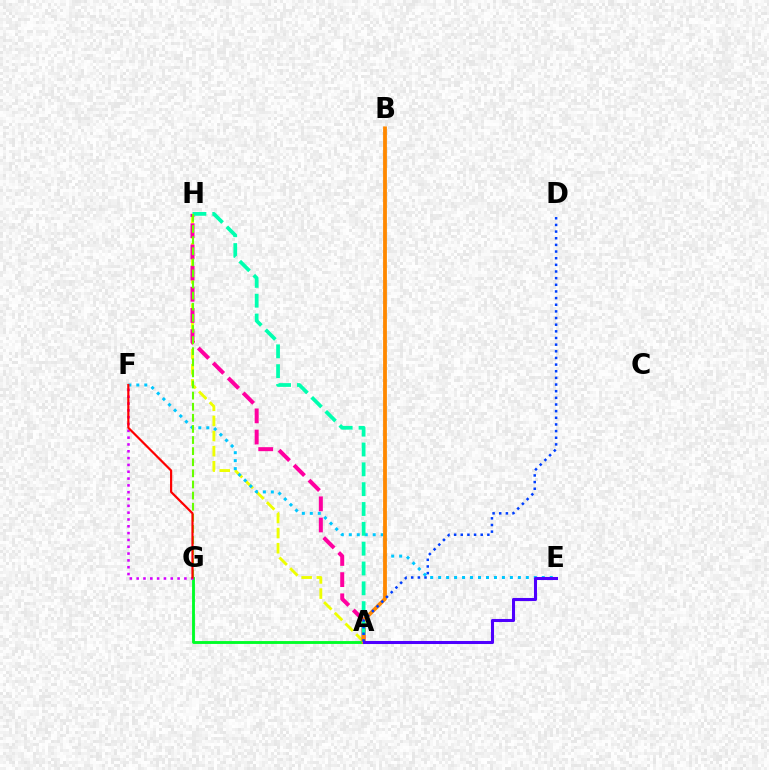{('A', 'H'): [{'color': '#eeff00', 'line_style': 'dashed', 'thickness': 2.06}, {'color': '#ff00a0', 'line_style': 'dashed', 'thickness': 2.88}, {'color': '#00ffaf', 'line_style': 'dashed', 'thickness': 2.69}], ('A', 'G'): [{'color': '#00ff27', 'line_style': 'solid', 'thickness': 2.06}], ('E', 'F'): [{'color': '#00c7ff', 'line_style': 'dotted', 'thickness': 2.17}], ('A', 'B'): [{'color': '#ff8800', 'line_style': 'solid', 'thickness': 2.74}], ('F', 'G'): [{'color': '#d600ff', 'line_style': 'dotted', 'thickness': 1.85}, {'color': '#ff0000', 'line_style': 'solid', 'thickness': 1.58}], ('A', 'D'): [{'color': '#003fff', 'line_style': 'dotted', 'thickness': 1.81}], ('G', 'H'): [{'color': '#66ff00', 'line_style': 'dashed', 'thickness': 1.51}], ('A', 'E'): [{'color': '#4f00ff', 'line_style': 'solid', 'thickness': 2.2}]}